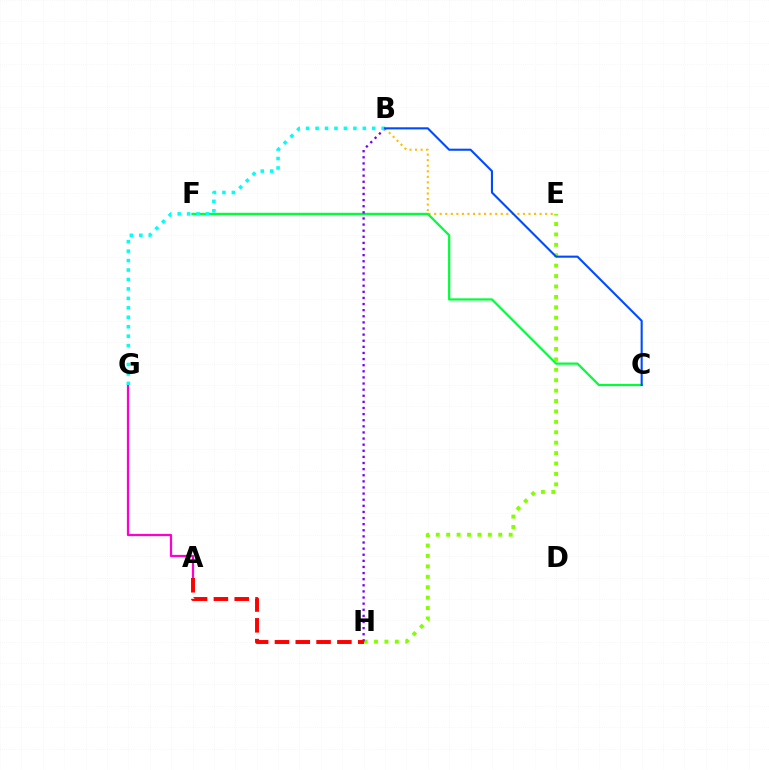{('E', 'H'): [{'color': '#84ff00', 'line_style': 'dotted', 'thickness': 2.83}], ('B', 'E'): [{'color': '#ffbd00', 'line_style': 'dotted', 'thickness': 1.51}], ('C', 'F'): [{'color': '#00ff39', 'line_style': 'solid', 'thickness': 1.6}], ('B', 'H'): [{'color': '#7200ff', 'line_style': 'dotted', 'thickness': 1.66}], ('A', 'G'): [{'color': '#ff00cf', 'line_style': 'solid', 'thickness': 1.61}], ('A', 'H'): [{'color': '#ff0000', 'line_style': 'dashed', 'thickness': 2.83}], ('B', 'G'): [{'color': '#00fff6', 'line_style': 'dotted', 'thickness': 2.57}], ('B', 'C'): [{'color': '#004bff', 'line_style': 'solid', 'thickness': 1.51}]}